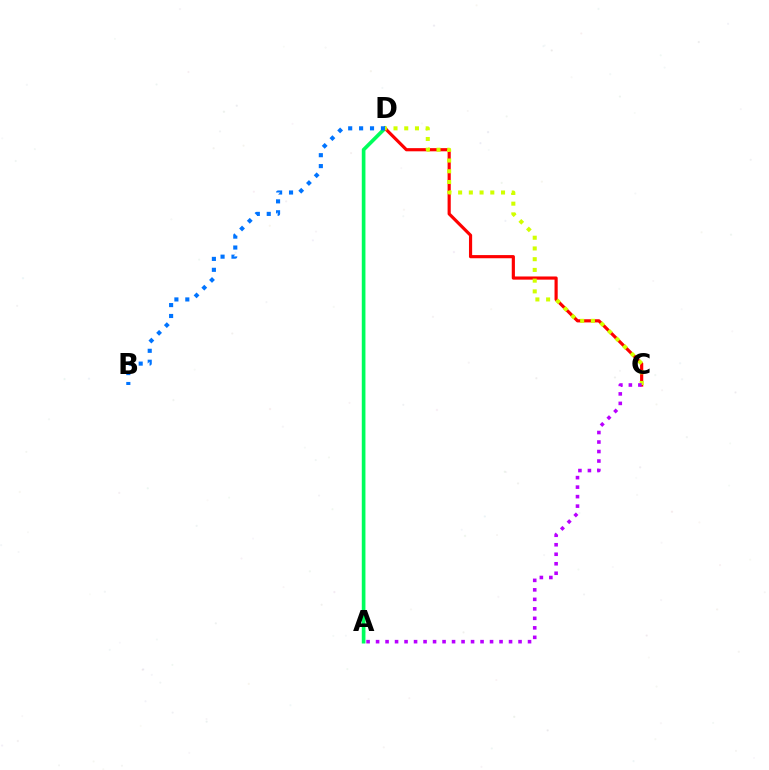{('A', 'D'): [{'color': '#00ff5c', 'line_style': 'solid', 'thickness': 2.64}], ('C', 'D'): [{'color': '#ff0000', 'line_style': 'solid', 'thickness': 2.28}, {'color': '#d1ff00', 'line_style': 'dotted', 'thickness': 2.92}], ('B', 'D'): [{'color': '#0074ff', 'line_style': 'dotted', 'thickness': 2.97}], ('A', 'C'): [{'color': '#b900ff', 'line_style': 'dotted', 'thickness': 2.58}]}